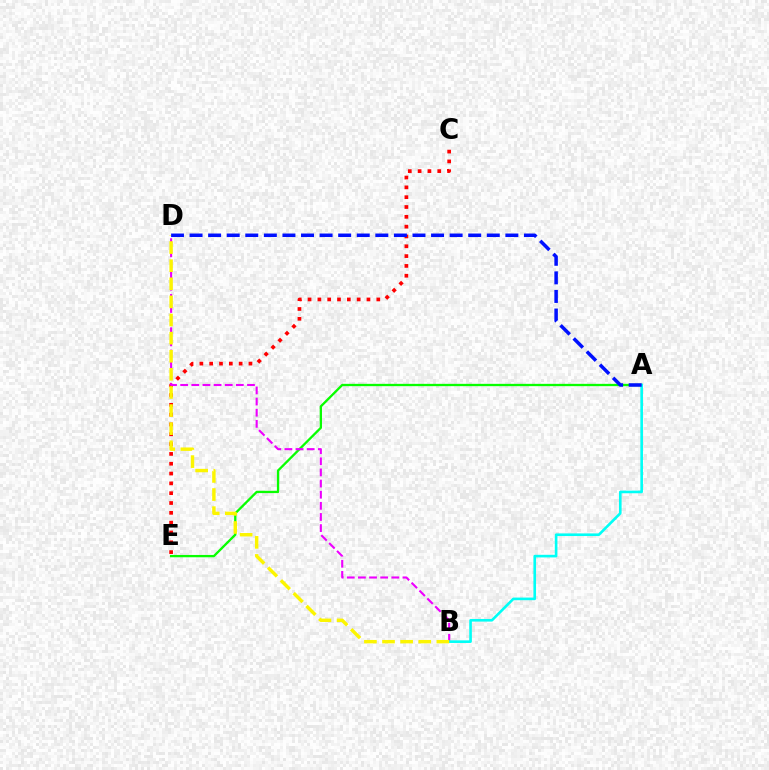{('A', 'E'): [{'color': '#08ff00', 'line_style': 'solid', 'thickness': 1.66}], ('C', 'E'): [{'color': '#ff0000', 'line_style': 'dotted', 'thickness': 2.67}], ('B', 'D'): [{'color': '#ee00ff', 'line_style': 'dashed', 'thickness': 1.51}, {'color': '#fcf500', 'line_style': 'dashed', 'thickness': 2.46}], ('A', 'B'): [{'color': '#00fff6', 'line_style': 'solid', 'thickness': 1.89}], ('A', 'D'): [{'color': '#0010ff', 'line_style': 'dashed', 'thickness': 2.52}]}